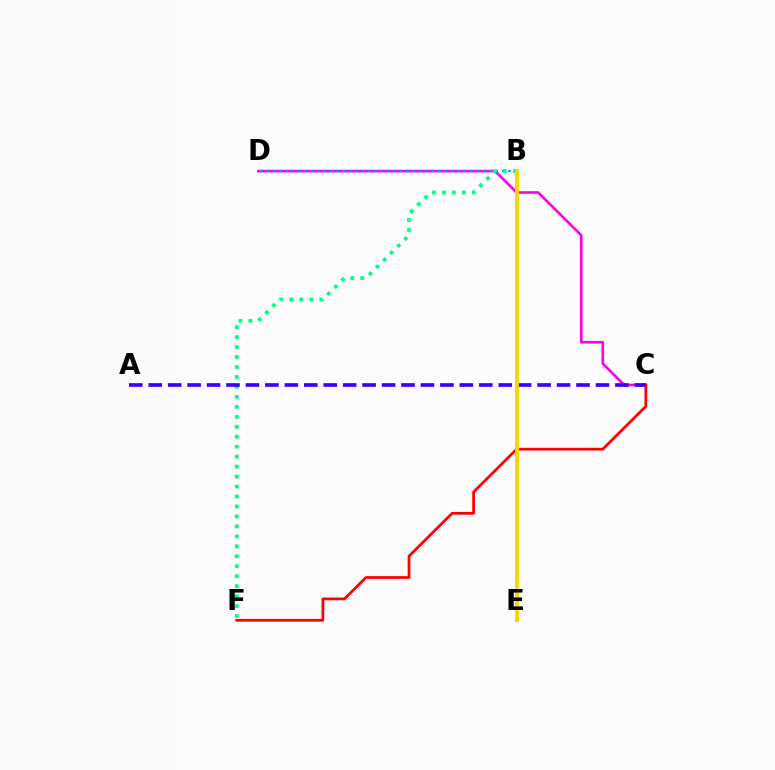{('C', 'D'): [{'color': '#ff00ed', 'line_style': 'solid', 'thickness': 1.91}], ('C', 'F'): [{'color': '#ff0000', 'line_style': 'solid', 'thickness': 1.97}], ('B', 'D'): [{'color': '#009eff', 'line_style': 'dotted', 'thickness': 1.73}], ('B', 'E'): [{'color': '#4fff00', 'line_style': 'solid', 'thickness': 2.59}, {'color': '#ffd500', 'line_style': 'solid', 'thickness': 2.66}], ('B', 'F'): [{'color': '#00ff86', 'line_style': 'dotted', 'thickness': 2.71}], ('A', 'C'): [{'color': '#3700ff', 'line_style': 'dashed', 'thickness': 2.64}]}